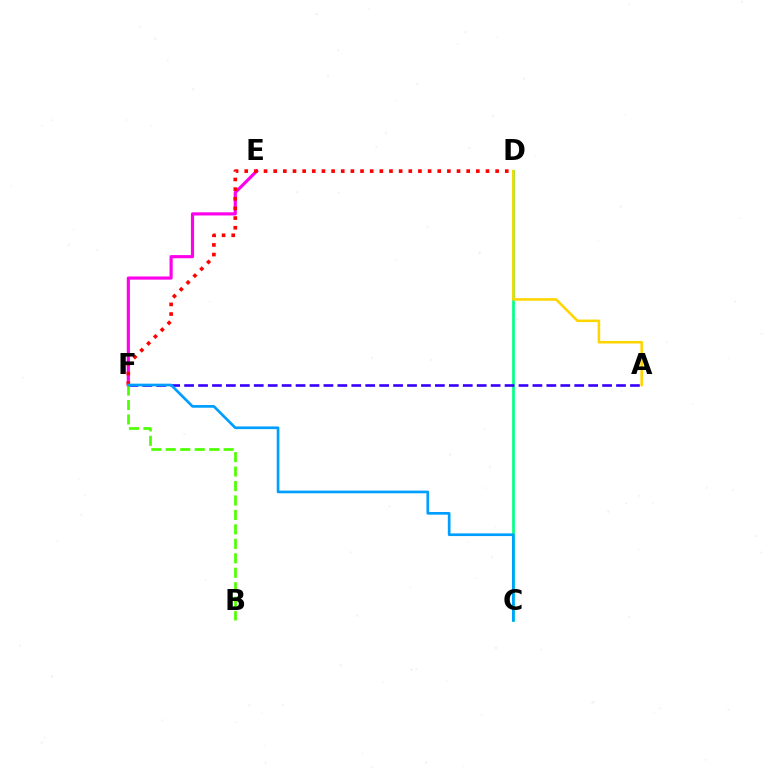{('E', 'F'): [{'color': '#ff00ed', 'line_style': 'solid', 'thickness': 2.28}], ('D', 'F'): [{'color': '#ff0000', 'line_style': 'dotted', 'thickness': 2.62}], ('C', 'D'): [{'color': '#00ff86', 'line_style': 'solid', 'thickness': 1.94}], ('A', 'F'): [{'color': '#3700ff', 'line_style': 'dashed', 'thickness': 1.89}], ('B', 'F'): [{'color': '#4fff00', 'line_style': 'dashed', 'thickness': 1.96}], ('A', 'D'): [{'color': '#ffd500', 'line_style': 'solid', 'thickness': 1.85}], ('C', 'F'): [{'color': '#009eff', 'line_style': 'solid', 'thickness': 1.93}]}